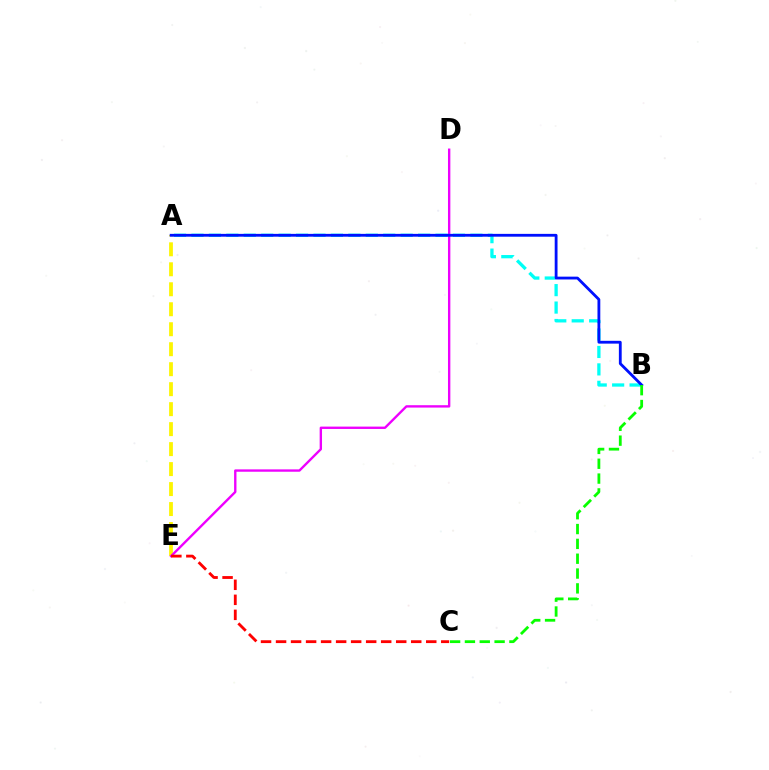{('A', 'E'): [{'color': '#fcf500', 'line_style': 'dashed', 'thickness': 2.71}], ('A', 'B'): [{'color': '#00fff6', 'line_style': 'dashed', 'thickness': 2.37}, {'color': '#0010ff', 'line_style': 'solid', 'thickness': 2.03}], ('D', 'E'): [{'color': '#ee00ff', 'line_style': 'solid', 'thickness': 1.71}], ('C', 'E'): [{'color': '#ff0000', 'line_style': 'dashed', 'thickness': 2.04}], ('B', 'C'): [{'color': '#08ff00', 'line_style': 'dashed', 'thickness': 2.01}]}